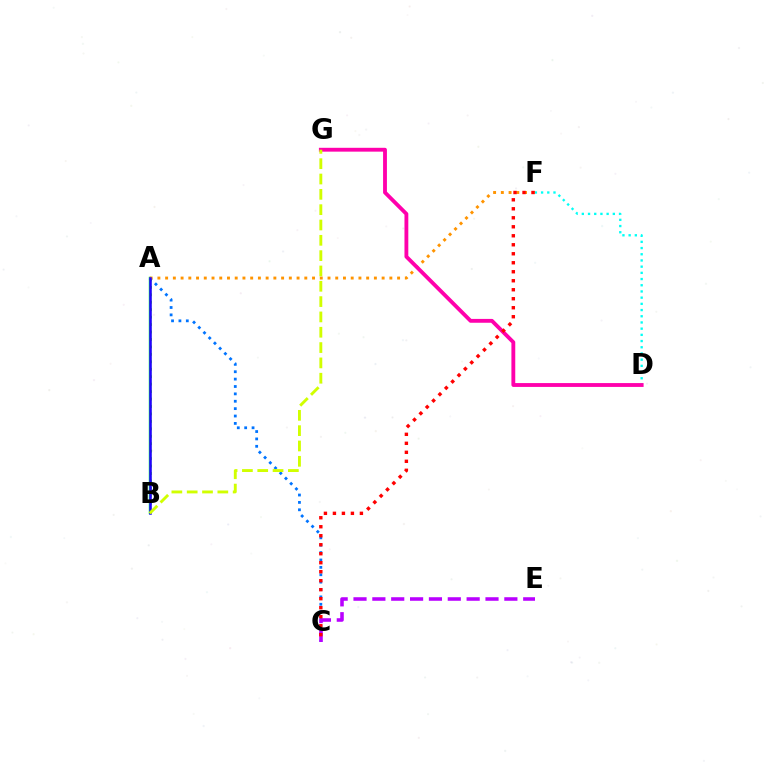{('D', 'F'): [{'color': '#00fff6', 'line_style': 'dotted', 'thickness': 1.68}], ('A', 'B'): [{'color': '#00ff5c', 'line_style': 'solid', 'thickness': 1.79}, {'color': '#3dff00', 'line_style': 'dotted', 'thickness': 2.02}, {'color': '#2500ff', 'line_style': 'solid', 'thickness': 1.82}], ('A', 'C'): [{'color': '#0074ff', 'line_style': 'dotted', 'thickness': 2.01}], ('A', 'F'): [{'color': '#ff9400', 'line_style': 'dotted', 'thickness': 2.1}], ('C', 'E'): [{'color': '#b900ff', 'line_style': 'dashed', 'thickness': 2.56}], ('D', 'G'): [{'color': '#ff00ac', 'line_style': 'solid', 'thickness': 2.77}], ('C', 'F'): [{'color': '#ff0000', 'line_style': 'dotted', 'thickness': 2.44}], ('B', 'G'): [{'color': '#d1ff00', 'line_style': 'dashed', 'thickness': 2.08}]}